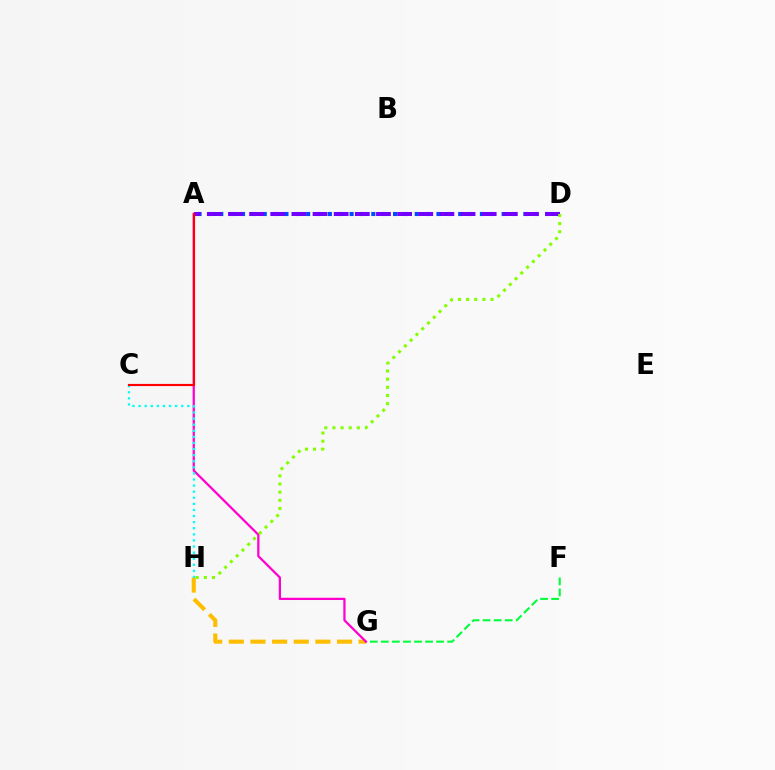{('A', 'D'): [{'color': '#004bff', 'line_style': 'dotted', 'thickness': 2.95}, {'color': '#7200ff', 'line_style': 'dashed', 'thickness': 2.87}], ('G', 'H'): [{'color': '#ffbd00', 'line_style': 'dashed', 'thickness': 2.94}], ('F', 'G'): [{'color': '#00ff39', 'line_style': 'dashed', 'thickness': 1.5}], ('A', 'G'): [{'color': '#ff00cf', 'line_style': 'solid', 'thickness': 1.62}], ('C', 'H'): [{'color': '#00fff6', 'line_style': 'dotted', 'thickness': 1.65}], ('A', 'C'): [{'color': '#ff0000', 'line_style': 'solid', 'thickness': 1.54}], ('D', 'H'): [{'color': '#84ff00', 'line_style': 'dotted', 'thickness': 2.21}]}